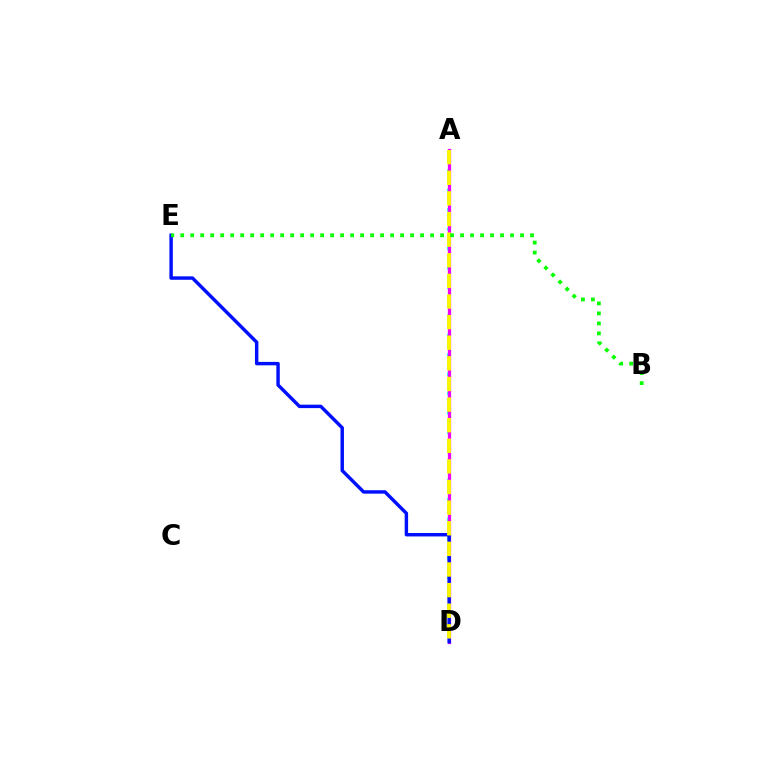{('A', 'D'): [{'color': '#ff0000', 'line_style': 'dotted', 'thickness': 1.98}, {'color': '#00fff6', 'line_style': 'dotted', 'thickness': 2.63}, {'color': '#ee00ff', 'line_style': 'solid', 'thickness': 2.35}, {'color': '#fcf500', 'line_style': 'dashed', 'thickness': 2.8}], ('D', 'E'): [{'color': '#0010ff', 'line_style': 'solid', 'thickness': 2.47}], ('B', 'E'): [{'color': '#08ff00', 'line_style': 'dotted', 'thickness': 2.72}]}